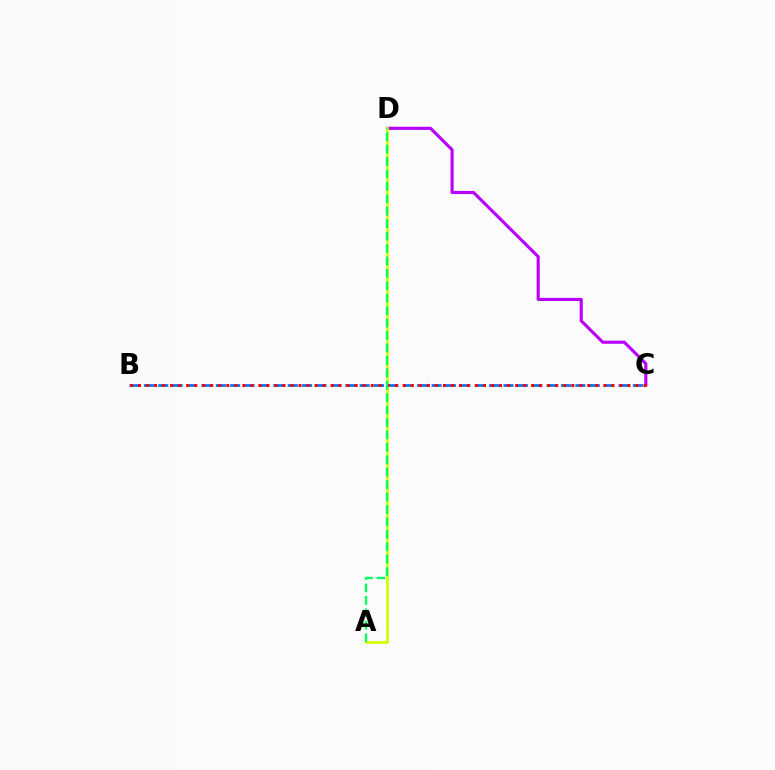{('C', 'D'): [{'color': '#b900ff', 'line_style': 'solid', 'thickness': 2.25}], ('A', 'D'): [{'color': '#d1ff00', 'line_style': 'solid', 'thickness': 1.99}, {'color': '#00ff5c', 'line_style': 'dashed', 'thickness': 1.69}], ('B', 'C'): [{'color': '#0074ff', 'line_style': 'dashed', 'thickness': 1.95}, {'color': '#ff0000', 'line_style': 'dotted', 'thickness': 2.18}]}